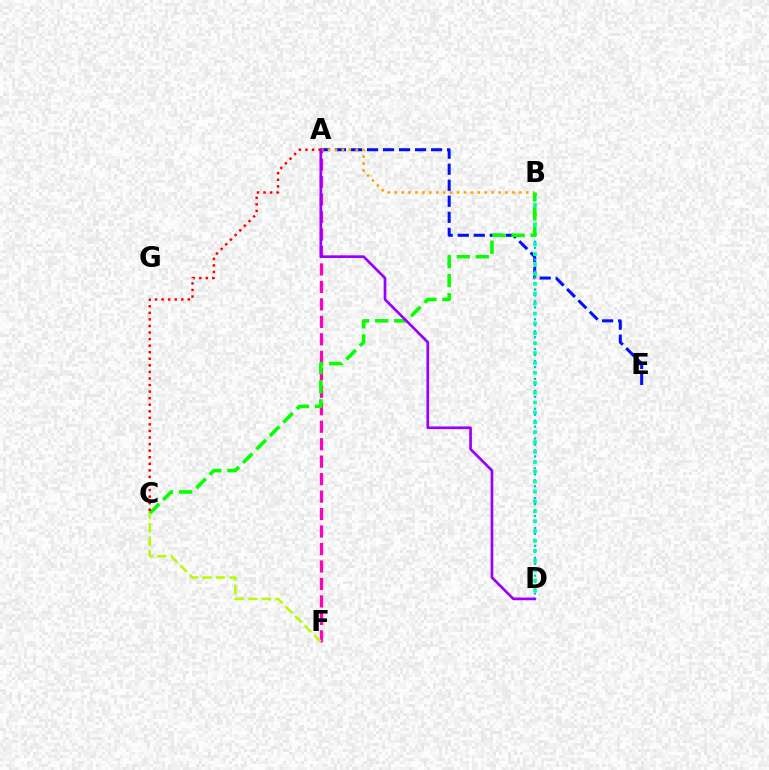{('A', 'E'): [{'color': '#0010ff', 'line_style': 'dashed', 'thickness': 2.18}], ('B', 'D'): [{'color': '#00b5ff', 'line_style': 'dotted', 'thickness': 1.62}, {'color': '#00ff9d', 'line_style': 'dotted', 'thickness': 2.69}], ('A', 'B'): [{'color': '#ffa500', 'line_style': 'dotted', 'thickness': 1.88}], ('A', 'F'): [{'color': '#ff00bd', 'line_style': 'dashed', 'thickness': 2.37}], ('B', 'C'): [{'color': '#08ff00', 'line_style': 'dashed', 'thickness': 2.59}], ('A', 'D'): [{'color': '#9b00ff', 'line_style': 'solid', 'thickness': 1.93}], ('C', 'F'): [{'color': '#b3ff00', 'line_style': 'dashed', 'thickness': 1.83}], ('A', 'C'): [{'color': '#ff0000', 'line_style': 'dotted', 'thickness': 1.78}]}